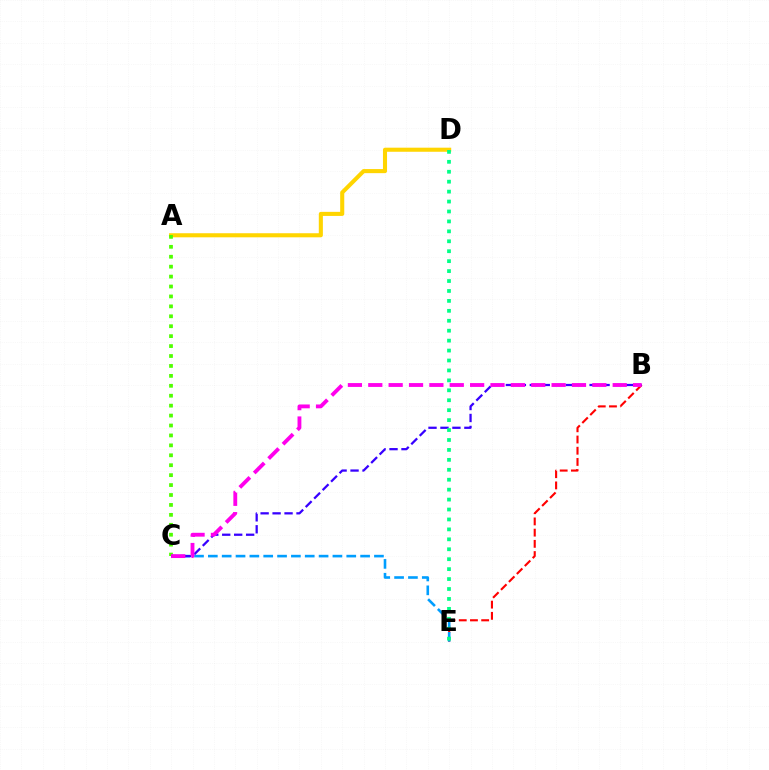{('A', 'D'): [{'color': '#ffd500', 'line_style': 'solid', 'thickness': 2.94}], ('A', 'C'): [{'color': '#4fff00', 'line_style': 'dotted', 'thickness': 2.7}], ('B', 'E'): [{'color': '#ff0000', 'line_style': 'dashed', 'thickness': 1.52}], ('C', 'E'): [{'color': '#009eff', 'line_style': 'dashed', 'thickness': 1.88}], ('B', 'C'): [{'color': '#3700ff', 'line_style': 'dashed', 'thickness': 1.62}, {'color': '#ff00ed', 'line_style': 'dashed', 'thickness': 2.77}], ('D', 'E'): [{'color': '#00ff86', 'line_style': 'dotted', 'thickness': 2.7}]}